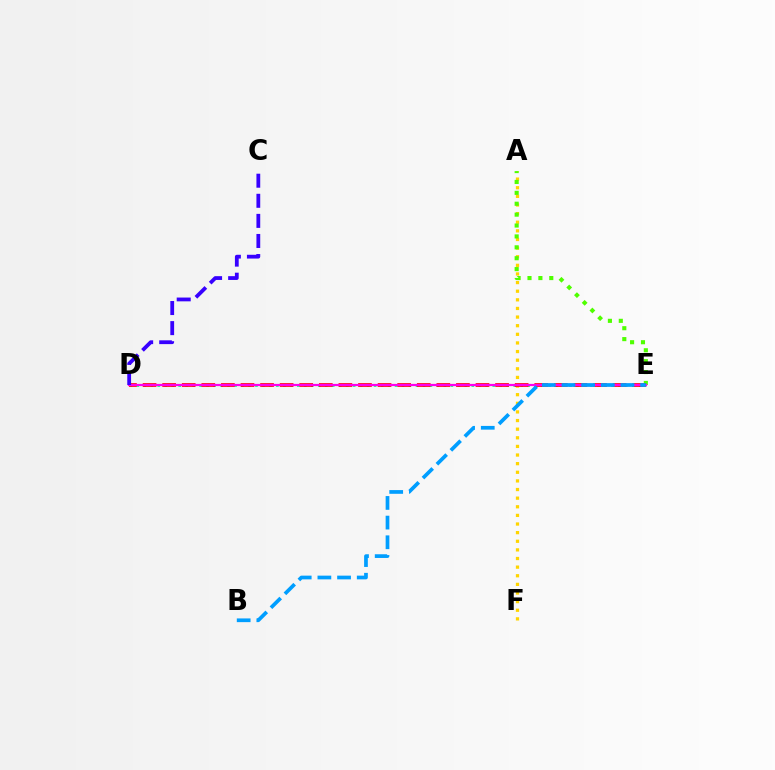{('D', 'E'): [{'color': '#00ff86', 'line_style': 'dotted', 'thickness': 1.9}, {'color': '#ff0000', 'line_style': 'dashed', 'thickness': 2.66}, {'color': '#ff00ed', 'line_style': 'solid', 'thickness': 1.6}], ('A', 'F'): [{'color': '#ffd500', 'line_style': 'dotted', 'thickness': 2.34}], ('A', 'E'): [{'color': '#4fff00', 'line_style': 'dotted', 'thickness': 2.96}], ('C', 'D'): [{'color': '#3700ff', 'line_style': 'dashed', 'thickness': 2.73}], ('B', 'E'): [{'color': '#009eff', 'line_style': 'dashed', 'thickness': 2.67}]}